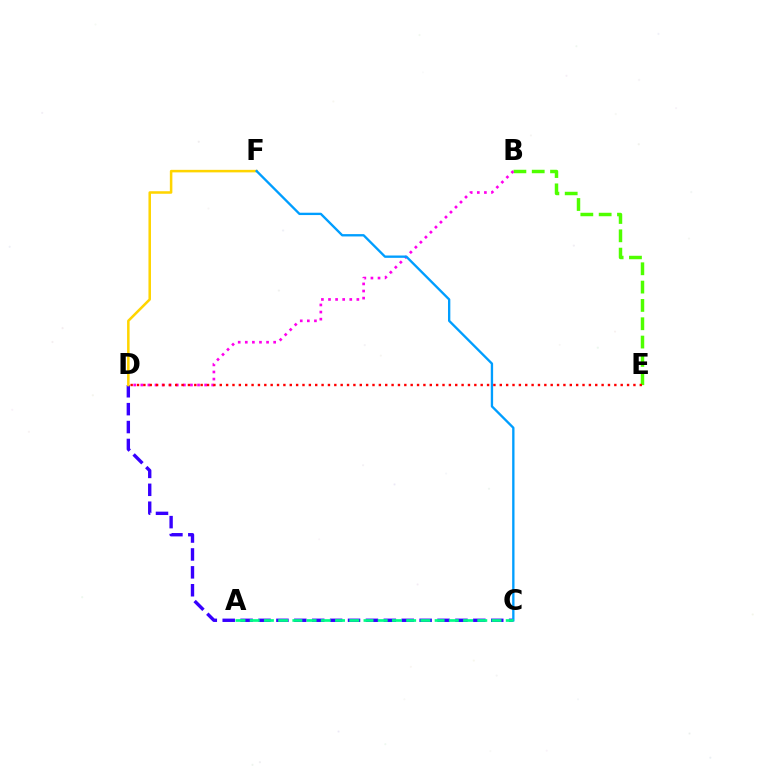{('B', 'E'): [{'color': '#4fff00', 'line_style': 'dashed', 'thickness': 2.49}], ('C', 'D'): [{'color': '#3700ff', 'line_style': 'dashed', 'thickness': 2.43}], ('B', 'D'): [{'color': '#ff00ed', 'line_style': 'dotted', 'thickness': 1.93}], ('D', 'F'): [{'color': '#ffd500', 'line_style': 'solid', 'thickness': 1.82}], ('C', 'F'): [{'color': '#009eff', 'line_style': 'solid', 'thickness': 1.68}], ('D', 'E'): [{'color': '#ff0000', 'line_style': 'dotted', 'thickness': 1.73}], ('A', 'C'): [{'color': '#00ff86', 'line_style': 'dashed', 'thickness': 1.93}]}